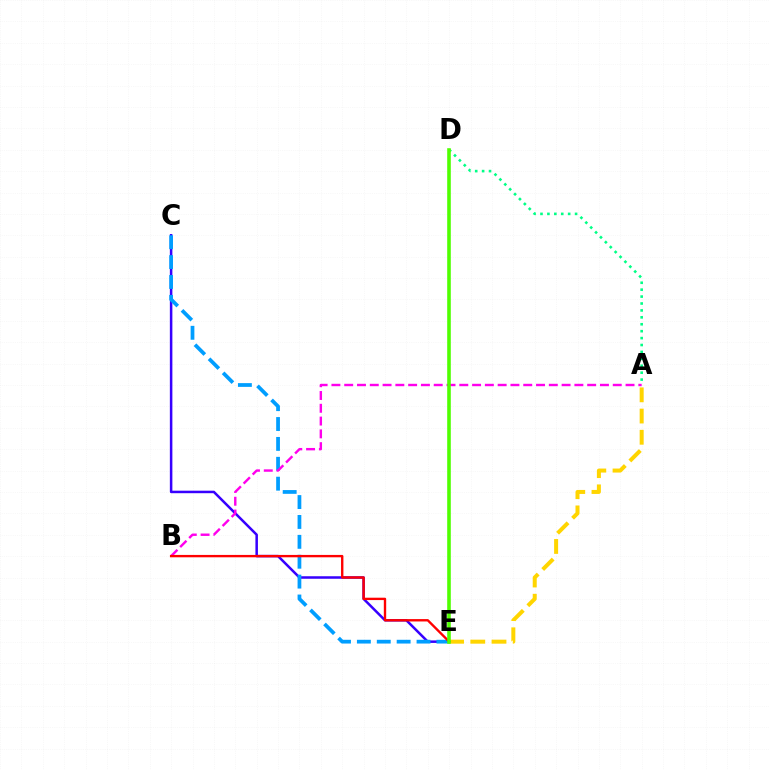{('C', 'E'): [{'color': '#3700ff', 'line_style': 'solid', 'thickness': 1.81}, {'color': '#009eff', 'line_style': 'dashed', 'thickness': 2.7}], ('A', 'B'): [{'color': '#ff00ed', 'line_style': 'dashed', 'thickness': 1.74}], ('A', 'D'): [{'color': '#00ff86', 'line_style': 'dotted', 'thickness': 1.88}], ('A', 'E'): [{'color': '#ffd500', 'line_style': 'dashed', 'thickness': 2.88}], ('B', 'E'): [{'color': '#ff0000', 'line_style': 'solid', 'thickness': 1.71}], ('D', 'E'): [{'color': '#4fff00', 'line_style': 'solid', 'thickness': 2.59}]}